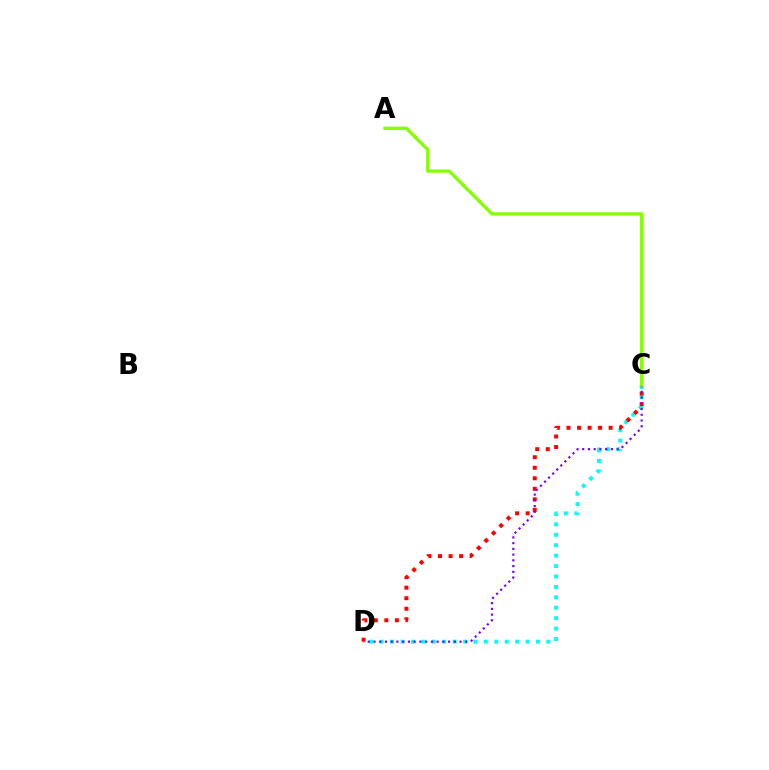{('C', 'D'): [{'color': '#00fff6', 'line_style': 'dotted', 'thickness': 2.83}, {'color': '#ff0000', 'line_style': 'dotted', 'thickness': 2.86}, {'color': '#7200ff', 'line_style': 'dotted', 'thickness': 1.56}], ('A', 'C'): [{'color': '#84ff00', 'line_style': 'solid', 'thickness': 2.36}]}